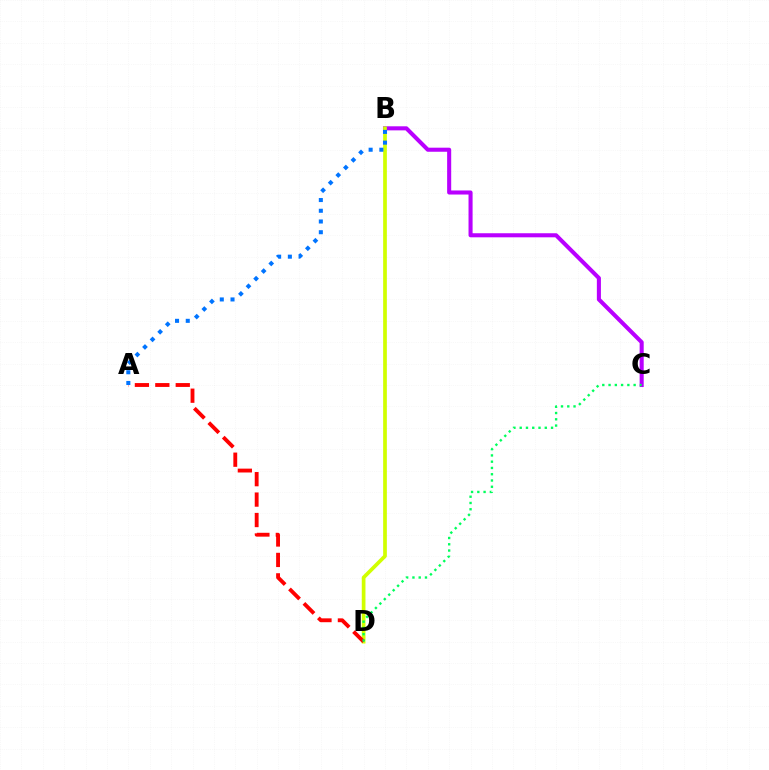{('B', 'C'): [{'color': '#b900ff', 'line_style': 'solid', 'thickness': 2.93}], ('B', 'D'): [{'color': '#d1ff00', 'line_style': 'solid', 'thickness': 2.66}], ('A', 'D'): [{'color': '#ff0000', 'line_style': 'dashed', 'thickness': 2.78}], ('C', 'D'): [{'color': '#00ff5c', 'line_style': 'dotted', 'thickness': 1.7}], ('A', 'B'): [{'color': '#0074ff', 'line_style': 'dotted', 'thickness': 2.91}]}